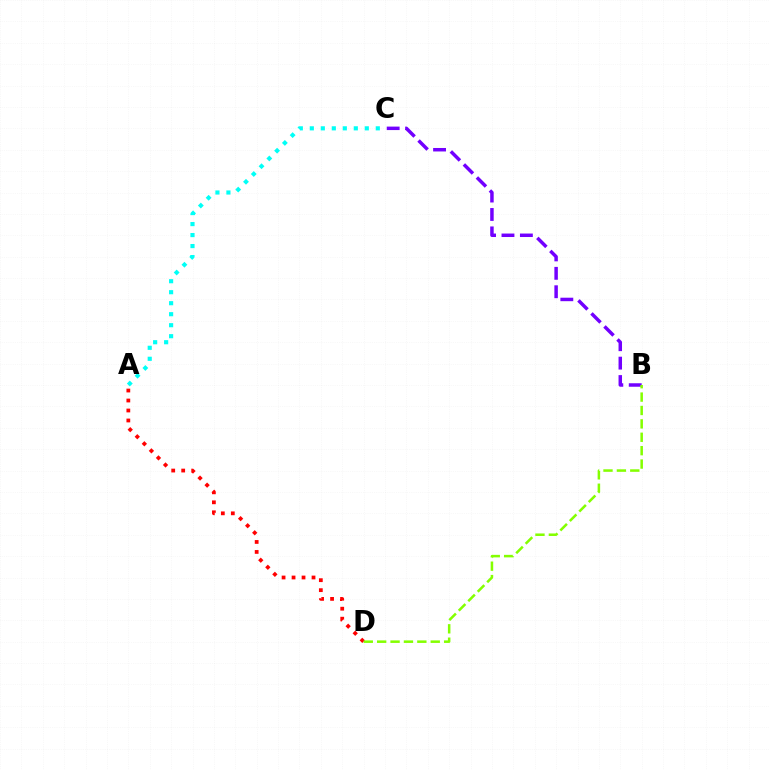{('A', 'D'): [{'color': '#ff0000', 'line_style': 'dotted', 'thickness': 2.71}], ('A', 'C'): [{'color': '#00fff6', 'line_style': 'dotted', 'thickness': 2.99}], ('B', 'C'): [{'color': '#7200ff', 'line_style': 'dashed', 'thickness': 2.5}], ('B', 'D'): [{'color': '#84ff00', 'line_style': 'dashed', 'thickness': 1.82}]}